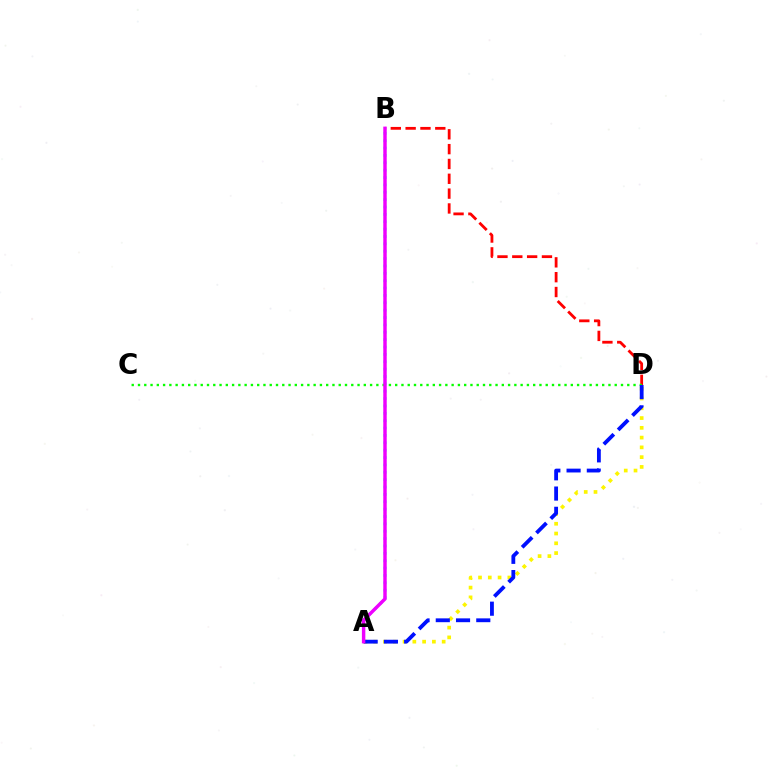{('A', 'B'): [{'color': '#00fff6', 'line_style': 'dotted', 'thickness': 2.0}, {'color': '#ee00ff', 'line_style': 'solid', 'thickness': 2.47}], ('A', 'D'): [{'color': '#fcf500', 'line_style': 'dotted', 'thickness': 2.66}, {'color': '#0010ff', 'line_style': 'dashed', 'thickness': 2.75}], ('B', 'D'): [{'color': '#ff0000', 'line_style': 'dashed', 'thickness': 2.01}], ('C', 'D'): [{'color': '#08ff00', 'line_style': 'dotted', 'thickness': 1.7}]}